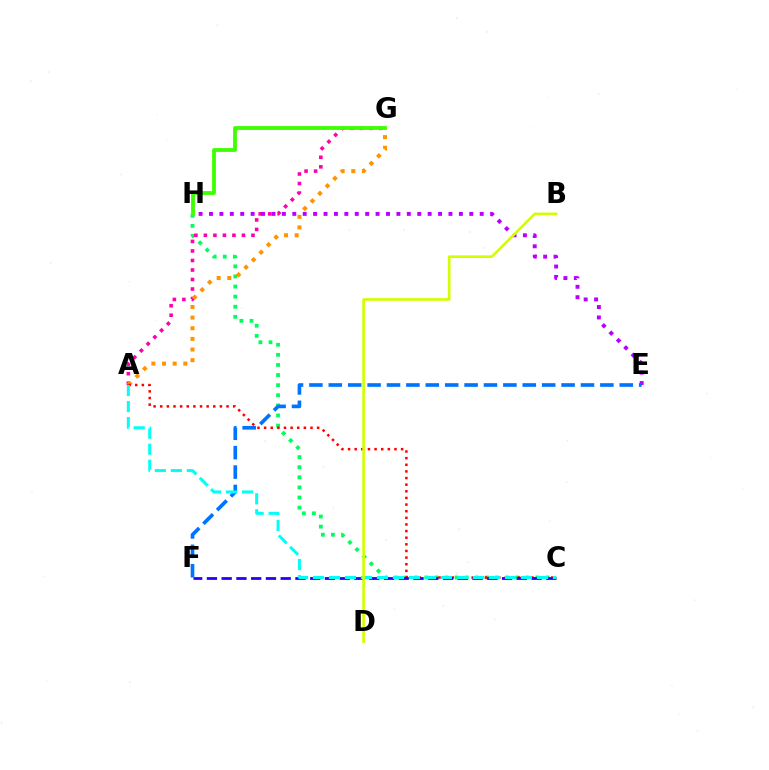{('C', 'H'): [{'color': '#00ff5c', 'line_style': 'dotted', 'thickness': 2.74}], ('A', 'G'): [{'color': '#ff00ac', 'line_style': 'dotted', 'thickness': 2.59}, {'color': '#ff9400', 'line_style': 'dotted', 'thickness': 2.89}], ('A', 'C'): [{'color': '#ff0000', 'line_style': 'dotted', 'thickness': 1.8}, {'color': '#00fff6', 'line_style': 'dashed', 'thickness': 2.17}], ('C', 'F'): [{'color': '#2500ff', 'line_style': 'dashed', 'thickness': 2.0}], ('E', 'H'): [{'color': '#b900ff', 'line_style': 'dotted', 'thickness': 2.83}], ('E', 'F'): [{'color': '#0074ff', 'line_style': 'dashed', 'thickness': 2.64}], ('B', 'D'): [{'color': '#d1ff00', 'line_style': 'solid', 'thickness': 1.91}], ('G', 'H'): [{'color': '#3dff00', 'line_style': 'solid', 'thickness': 2.73}]}